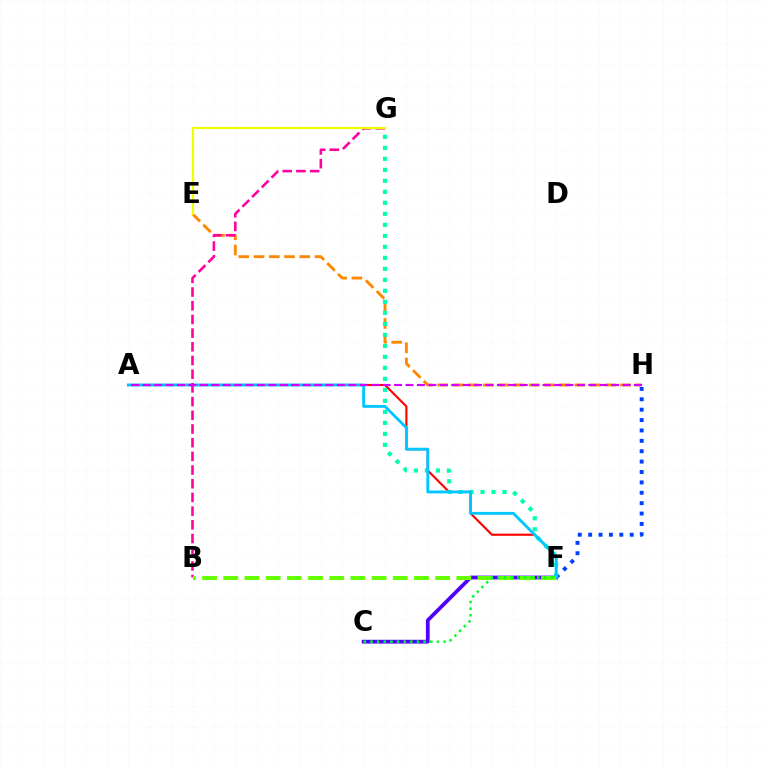{('C', 'F'): [{'color': '#4f00ff', 'line_style': 'solid', 'thickness': 2.7}, {'color': '#00ff27', 'line_style': 'dotted', 'thickness': 1.8}], ('E', 'H'): [{'color': '#ff8800', 'line_style': 'dashed', 'thickness': 2.07}], ('F', 'H'): [{'color': '#003fff', 'line_style': 'dotted', 'thickness': 2.82}], ('A', 'F'): [{'color': '#ff0000', 'line_style': 'solid', 'thickness': 1.54}, {'color': '#00c7ff', 'line_style': 'solid', 'thickness': 2.06}], ('F', 'G'): [{'color': '#00ffaf', 'line_style': 'dotted', 'thickness': 2.99}], ('B', 'G'): [{'color': '#ff00a0', 'line_style': 'dashed', 'thickness': 1.86}], ('B', 'F'): [{'color': '#66ff00', 'line_style': 'dashed', 'thickness': 2.88}], ('A', 'H'): [{'color': '#d600ff', 'line_style': 'dashed', 'thickness': 1.55}], ('E', 'G'): [{'color': '#eeff00', 'line_style': 'solid', 'thickness': 1.59}]}